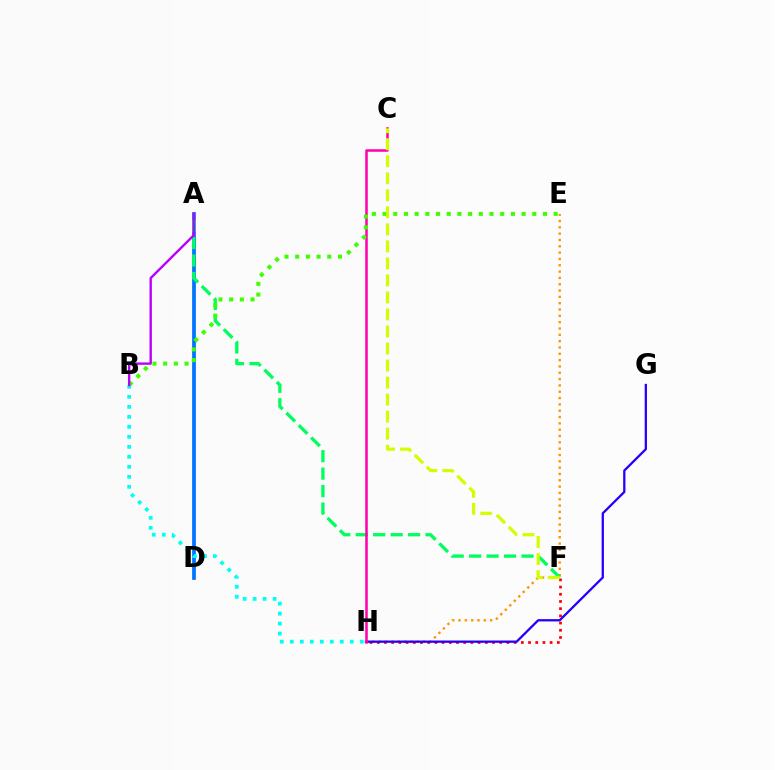{('A', 'D'): [{'color': '#0074ff', 'line_style': 'solid', 'thickness': 2.69}], ('F', 'H'): [{'color': '#ff0000', 'line_style': 'dotted', 'thickness': 1.96}], ('E', 'H'): [{'color': '#ff9400', 'line_style': 'dotted', 'thickness': 1.72}], ('G', 'H'): [{'color': '#2500ff', 'line_style': 'solid', 'thickness': 1.65}], ('A', 'F'): [{'color': '#00ff5c', 'line_style': 'dashed', 'thickness': 2.37}], ('C', 'H'): [{'color': '#ff00ac', 'line_style': 'solid', 'thickness': 1.81}], ('B', 'E'): [{'color': '#3dff00', 'line_style': 'dotted', 'thickness': 2.91}], ('C', 'F'): [{'color': '#d1ff00', 'line_style': 'dashed', 'thickness': 2.31}], ('B', 'H'): [{'color': '#00fff6', 'line_style': 'dotted', 'thickness': 2.71}], ('A', 'B'): [{'color': '#b900ff', 'line_style': 'solid', 'thickness': 1.72}]}